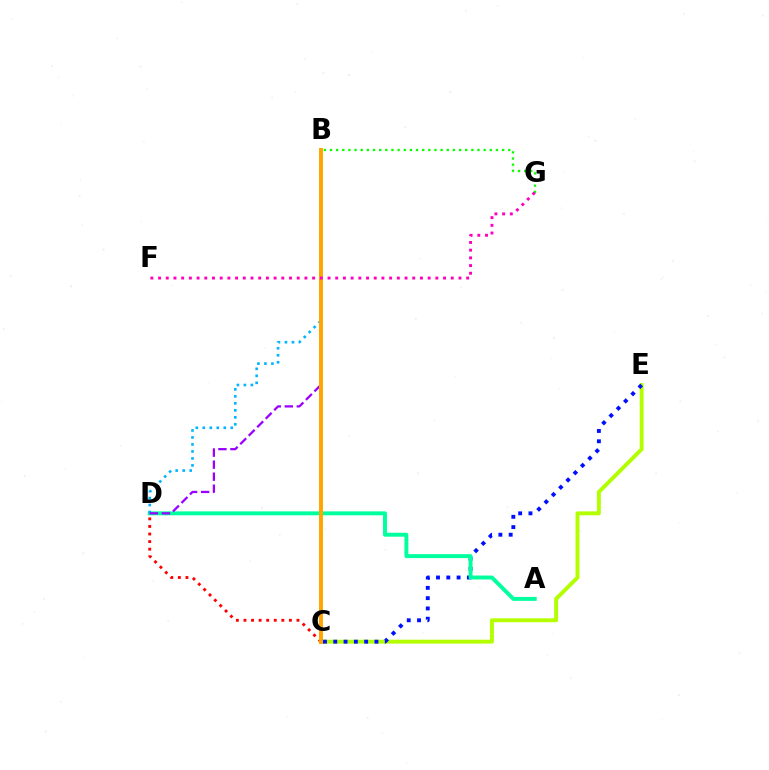{('C', 'E'): [{'color': '#b3ff00', 'line_style': 'solid', 'thickness': 2.82}, {'color': '#0010ff', 'line_style': 'dotted', 'thickness': 2.8}], ('A', 'D'): [{'color': '#00ff9d', 'line_style': 'solid', 'thickness': 2.83}], ('B', 'D'): [{'color': '#00b5ff', 'line_style': 'dotted', 'thickness': 1.9}, {'color': '#9b00ff', 'line_style': 'dashed', 'thickness': 1.63}], ('B', 'G'): [{'color': '#08ff00', 'line_style': 'dotted', 'thickness': 1.67}], ('C', 'D'): [{'color': '#ff0000', 'line_style': 'dotted', 'thickness': 2.06}], ('B', 'C'): [{'color': '#ffa500', 'line_style': 'solid', 'thickness': 2.84}], ('F', 'G'): [{'color': '#ff00bd', 'line_style': 'dotted', 'thickness': 2.09}]}